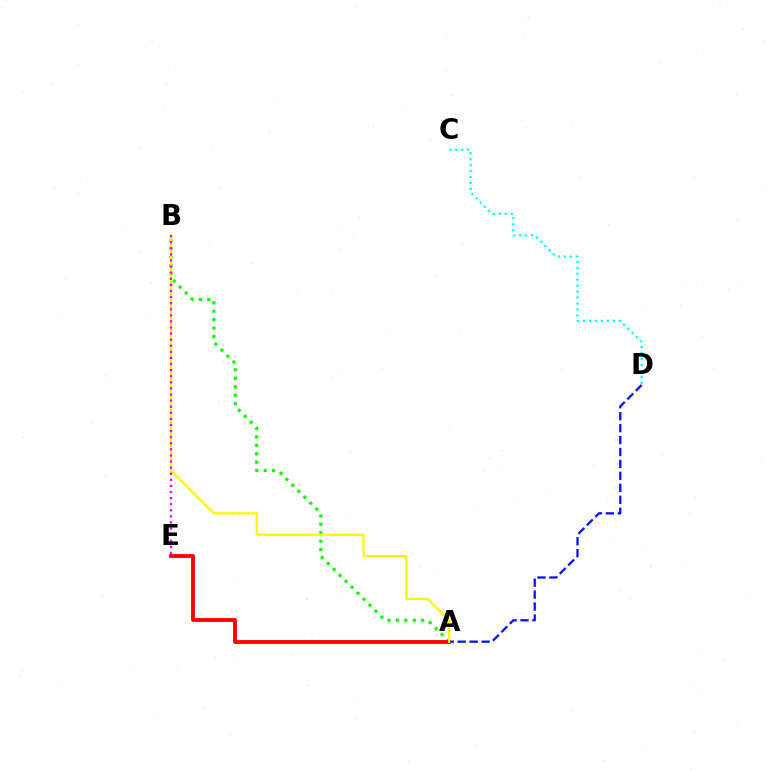{('A', 'B'): [{'color': '#08ff00', 'line_style': 'dotted', 'thickness': 2.29}, {'color': '#fcf500', 'line_style': 'solid', 'thickness': 1.6}], ('A', 'E'): [{'color': '#ff0000', 'line_style': 'solid', 'thickness': 2.76}], ('A', 'D'): [{'color': '#0010ff', 'line_style': 'dashed', 'thickness': 1.62}], ('B', 'E'): [{'color': '#ee00ff', 'line_style': 'dotted', 'thickness': 1.66}], ('C', 'D'): [{'color': '#00fff6', 'line_style': 'dotted', 'thickness': 1.62}]}